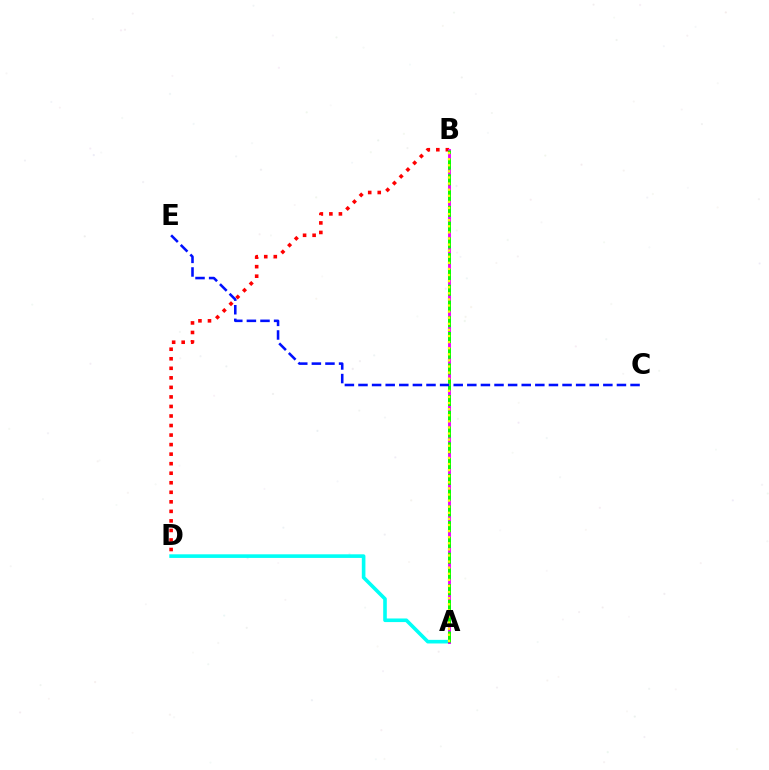{('B', 'D'): [{'color': '#ff0000', 'line_style': 'dotted', 'thickness': 2.59}], ('A', 'D'): [{'color': '#00fff6', 'line_style': 'solid', 'thickness': 2.6}], ('A', 'B'): [{'color': '#ee00ff', 'line_style': 'solid', 'thickness': 2.09}, {'color': '#08ff00', 'line_style': 'dashed', 'thickness': 2.14}, {'color': '#fcf500', 'line_style': 'dotted', 'thickness': 1.66}], ('C', 'E'): [{'color': '#0010ff', 'line_style': 'dashed', 'thickness': 1.85}]}